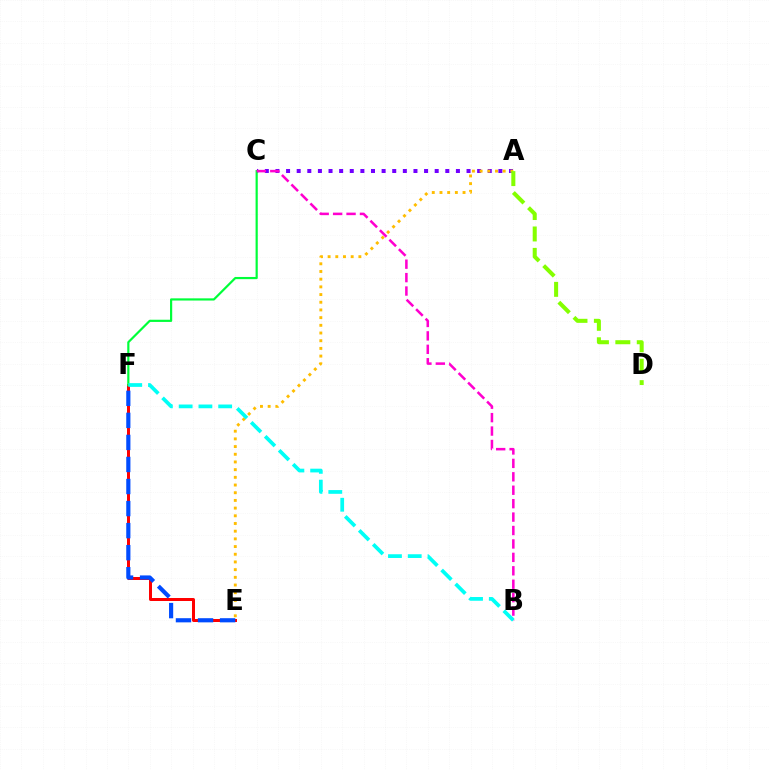{('E', 'F'): [{'color': '#ff0000', 'line_style': 'solid', 'thickness': 2.15}, {'color': '#004bff', 'line_style': 'dashed', 'thickness': 3.0}], ('A', 'C'): [{'color': '#7200ff', 'line_style': 'dotted', 'thickness': 2.88}], ('C', 'F'): [{'color': '#00ff39', 'line_style': 'solid', 'thickness': 1.58}], ('A', 'E'): [{'color': '#ffbd00', 'line_style': 'dotted', 'thickness': 2.09}], ('B', 'C'): [{'color': '#ff00cf', 'line_style': 'dashed', 'thickness': 1.82}], ('B', 'F'): [{'color': '#00fff6', 'line_style': 'dashed', 'thickness': 2.68}], ('A', 'D'): [{'color': '#84ff00', 'line_style': 'dashed', 'thickness': 2.91}]}